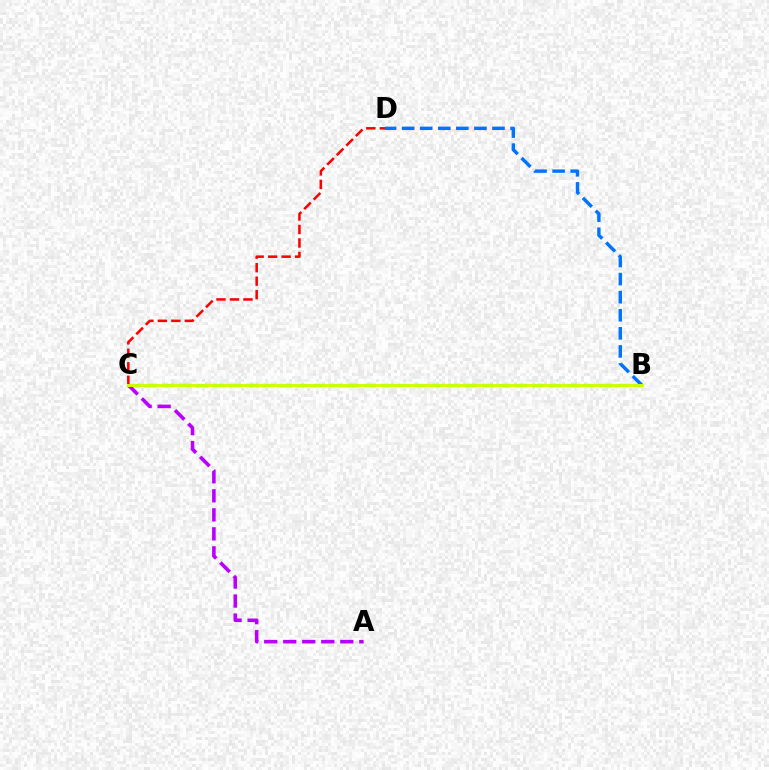{('B', 'C'): [{'color': '#00ff5c', 'line_style': 'dashed', 'thickness': 2.29}, {'color': '#d1ff00', 'line_style': 'solid', 'thickness': 2.09}], ('C', 'D'): [{'color': '#ff0000', 'line_style': 'dashed', 'thickness': 1.83}], ('A', 'C'): [{'color': '#b900ff', 'line_style': 'dashed', 'thickness': 2.58}], ('B', 'D'): [{'color': '#0074ff', 'line_style': 'dashed', 'thickness': 2.46}]}